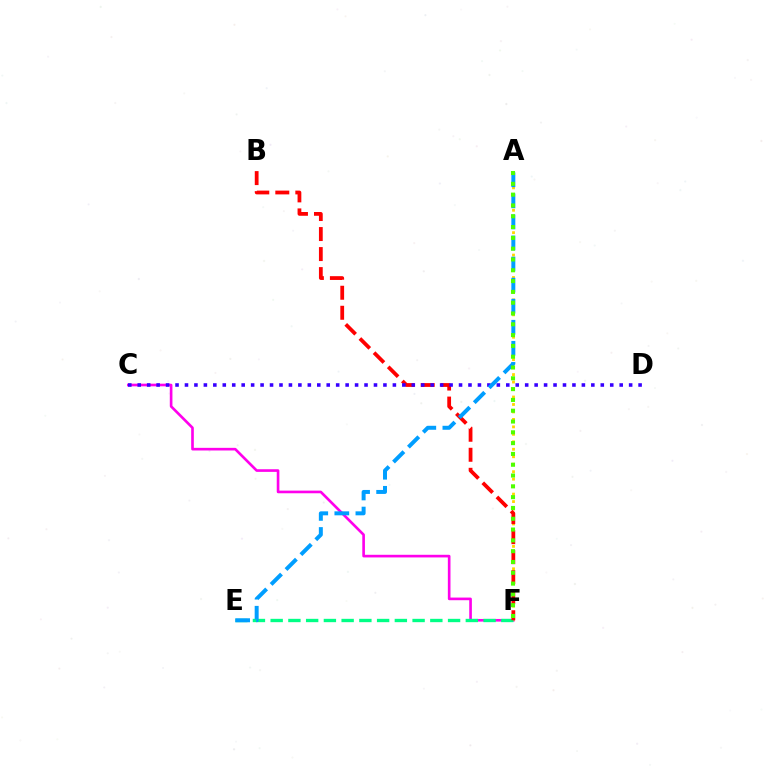{('C', 'F'): [{'color': '#ff00ed', 'line_style': 'solid', 'thickness': 1.9}], ('A', 'F'): [{'color': '#ffd500', 'line_style': 'dotted', 'thickness': 2.03}, {'color': '#4fff00', 'line_style': 'dotted', 'thickness': 2.94}], ('E', 'F'): [{'color': '#00ff86', 'line_style': 'dashed', 'thickness': 2.41}], ('B', 'F'): [{'color': '#ff0000', 'line_style': 'dashed', 'thickness': 2.72}], ('C', 'D'): [{'color': '#3700ff', 'line_style': 'dotted', 'thickness': 2.57}], ('A', 'E'): [{'color': '#009eff', 'line_style': 'dashed', 'thickness': 2.86}]}